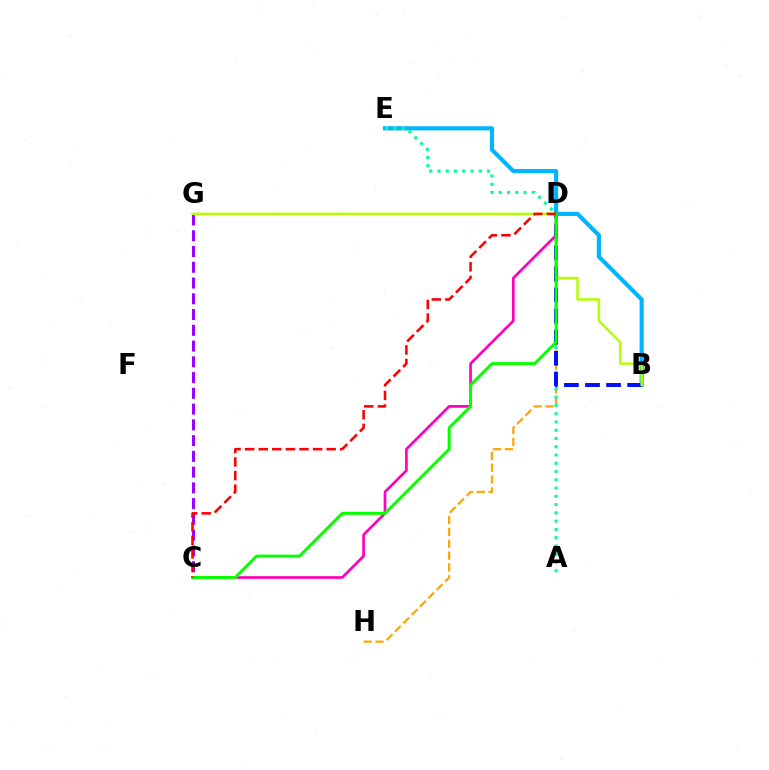{('D', 'H'): [{'color': '#ffa500', 'line_style': 'dashed', 'thickness': 1.6}], ('C', 'G'): [{'color': '#9b00ff', 'line_style': 'dashed', 'thickness': 2.14}], ('B', 'E'): [{'color': '#00b5ff', 'line_style': 'solid', 'thickness': 2.99}], ('A', 'E'): [{'color': '#00ff9d', 'line_style': 'dotted', 'thickness': 2.25}], ('B', 'D'): [{'color': '#0010ff', 'line_style': 'dashed', 'thickness': 2.86}], ('B', 'G'): [{'color': '#b3ff00', 'line_style': 'solid', 'thickness': 1.8}], ('C', 'D'): [{'color': '#ff00bd', 'line_style': 'solid', 'thickness': 1.93}, {'color': '#08ff00', 'line_style': 'solid', 'thickness': 2.14}, {'color': '#ff0000', 'line_style': 'dashed', 'thickness': 1.85}]}